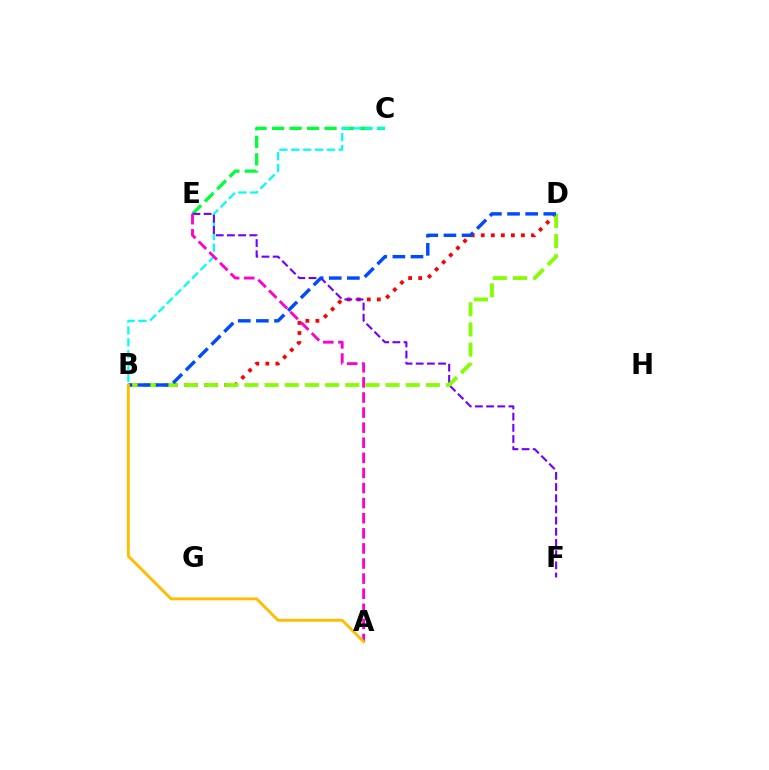{('B', 'D'): [{'color': '#ff0000', 'line_style': 'dotted', 'thickness': 2.73}, {'color': '#84ff00', 'line_style': 'dashed', 'thickness': 2.74}, {'color': '#004bff', 'line_style': 'dashed', 'thickness': 2.46}], ('C', 'E'): [{'color': '#00ff39', 'line_style': 'dashed', 'thickness': 2.38}], ('B', 'C'): [{'color': '#00fff6', 'line_style': 'dashed', 'thickness': 1.61}], ('E', 'F'): [{'color': '#7200ff', 'line_style': 'dashed', 'thickness': 1.52}], ('A', 'E'): [{'color': '#ff00cf', 'line_style': 'dashed', 'thickness': 2.05}], ('A', 'B'): [{'color': '#ffbd00', 'line_style': 'solid', 'thickness': 2.07}]}